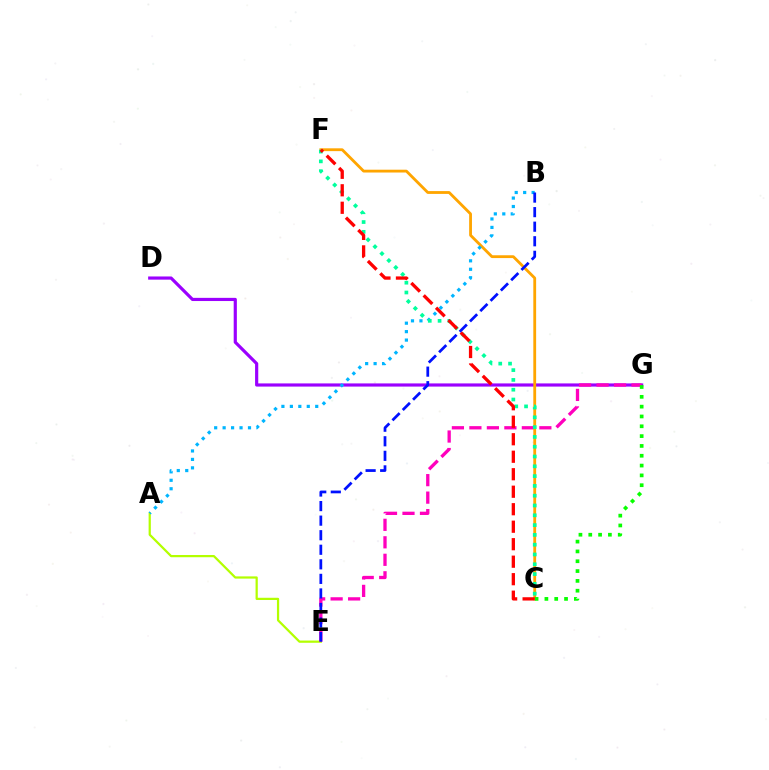{('A', 'E'): [{'color': '#b3ff00', 'line_style': 'solid', 'thickness': 1.61}], ('D', 'G'): [{'color': '#9b00ff', 'line_style': 'solid', 'thickness': 2.29}], ('E', 'G'): [{'color': '#ff00bd', 'line_style': 'dashed', 'thickness': 2.38}], ('C', 'F'): [{'color': '#ffa500', 'line_style': 'solid', 'thickness': 2.03}, {'color': '#00ff9d', 'line_style': 'dotted', 'thickness': 2.66}, {'color': '#ff0000', 'line_style': 'dashed', 'thickness': 2.38}], ('C', 'G'): [{'color': '#08ff00', 'line_style': 'dotted', 'thickness': 2.67}], ('A', 'B'): [{'color': '#00b5ff', 'line_style': 'dotted', 'thickness': 2.3}], ('B', 'E'): [{'color': '#0010ff', 'line_style': 'dashed', 'thickness': 1.98}]}